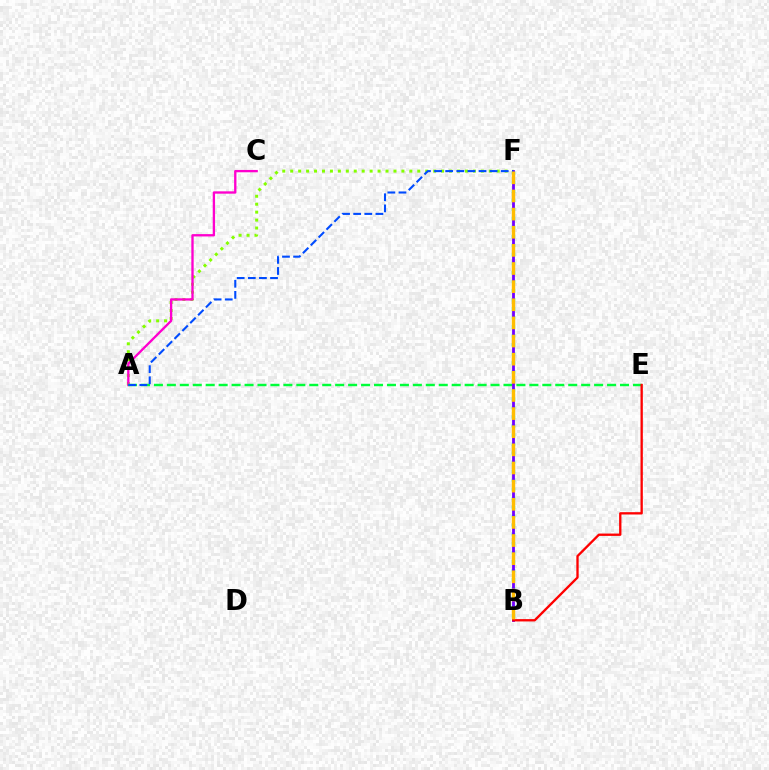{('A', 'F'): [{'color': '#84ff00', 'line_style': 'dotted', 'thickness': 2.16}, {'color': '#004bff', 'line_style': 'dashed', 'thickness': 1.51}], ('A', 'C'): [{'color': '#ff00cf', 'line_style': 'solid', 'thickness': 1.68}], ('B', 'F'): [{'color': '#00fff6', 'line_style': 'dotted', 'thickness': 2.45}, {'color': '#7200ff', 'line_style': 'solid', 'thickness': 2.01}, {'color': '#ffbd00', 'line_style': 'dashed', 'thickness': 2.46}], ('A', 'E'): [{'color': '#00ff39', 'line_style': 'dashed', 'thickness': 1.76}], ('B', 'E'): [{'color': '#ff0000', 'line_style': 'solid', 'thickness': 1.68}]}